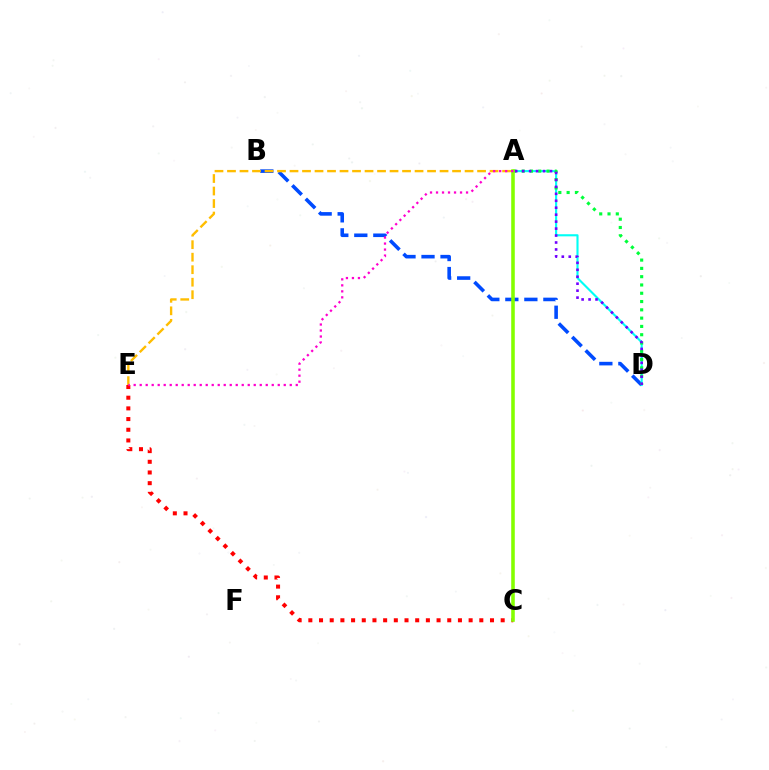{('B', 'D'): [{'color': '#004bff', 'line_style': 'dashed', 'thickness': 2.58}], ('A', 'D'): [{'color': '#00fff6', 'line_style': 'solid', 'thickness': 1.53}, {'color': '#00ff39', 'line_style': 'dotted', 'thickness': 2.25}, {'color': '#7200ff', 'line_style': 'dotted', 'thickness': 1.89}], ('C', 'E'): [{'color': '#ff0000', 'line_style': 'dotted', 'thickness': 2.9}], ('A', 'E'): [{'color': '#ffbd00', 'line_style': 'dashed', 'thickness': 1.7}, {'color': '#ff00cf', 'line_style': 'dotted', 'thickness': 1.63}], ('A', 'C'): [{'color': '#84ff00', 'line_style': 'solid', 'thickness': 2.57}]}